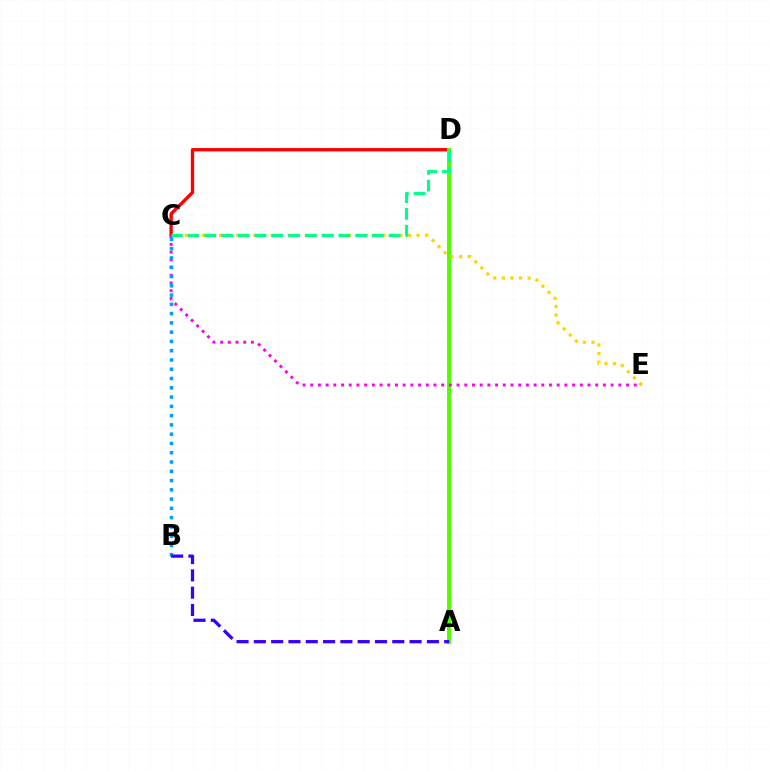{('C', 'D'): [{'color': '#ff0000', 'line_style': 'solid', 'thickness': 2.4}, {'color': '#00ff86', 'line_style': 'dashed', 'thickness': 2.28}], ('A', 'D'): [{'color': '#4fff00', 'line_style': 'solid', 'thickness': 2.85}], ('C', 'E'): [{'color': '#ffd500', 'line_style': 'dotted', 'thickness': 2.33}, {'color': '#ff00ed', 'line_style': 'dotted', 'thickness': 2.09}], ('B', 'C'): [{'color': '#009eff', 'line_style': 'dotted', 'thickness': 2.52}], ('A', 'B'): [{'color': '#3700ff', 'line_style': 'dashed', 'thickness': 2.35}]}